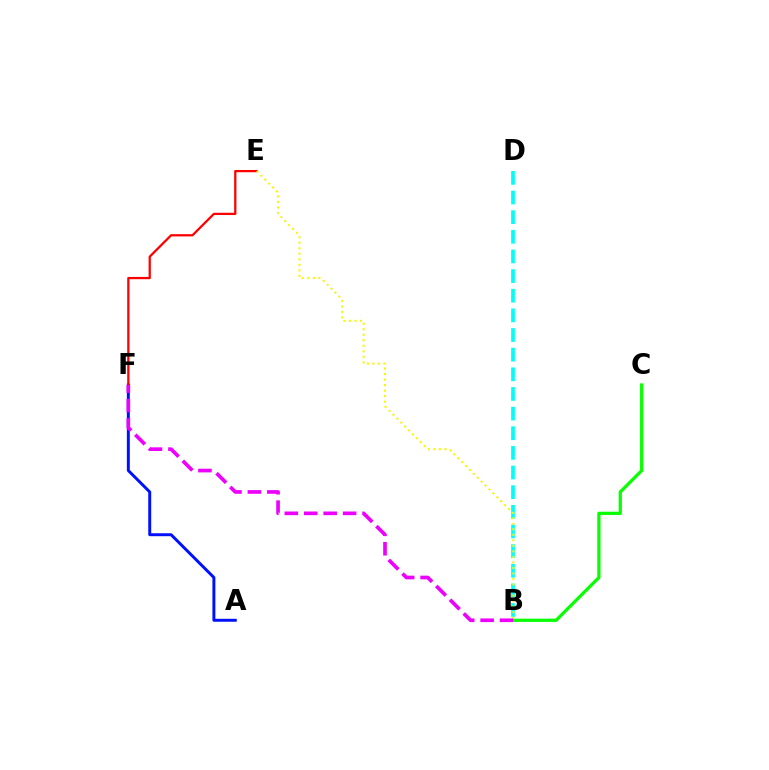{('B', 'D'): [{'color': '#00fff6', 'line_style': 'dashed', 'thickness': 2.67}], ('B', 'C'): [{'color': '#08ff00', 'line_style': 'solid', 'thickness': 2.32}], ('A', 'F'): [{'color': '#0010ff', 'line_style': 'solid', 'thickness': 2.13}], ('E', 'F'): [{'color': '#ff0000', 'line_style': 'solid', 'thickness': 1.63}], ('B', 'E'): [{'color': '#fcf500', 'line_style': 'dotted', 'thickness': 1.5}], ('B', 'F'): [{'color': '#ee00ff', 'line_style': 'dashed', 'thickness': 2.64}]}